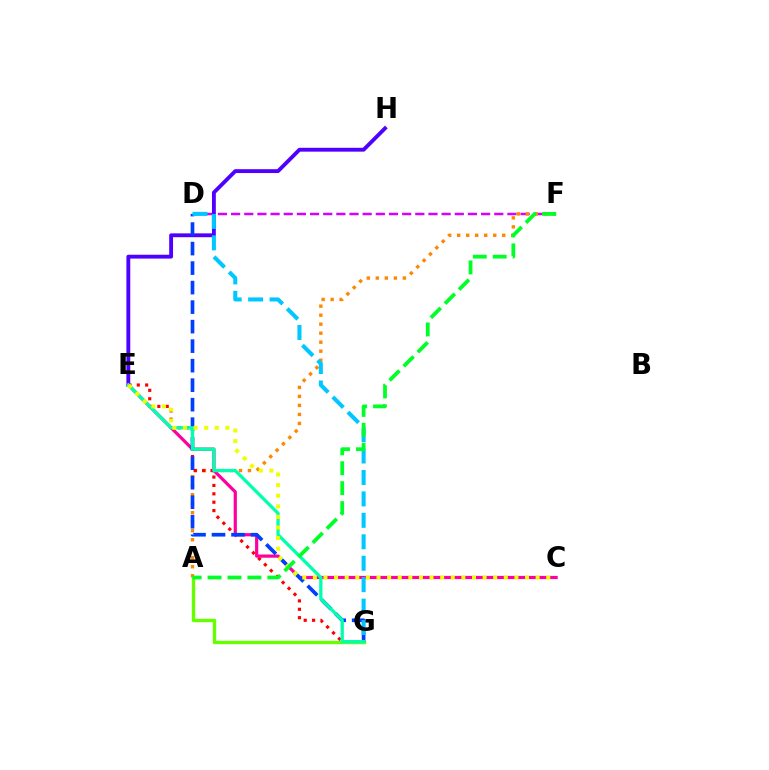{('D', 'F'): [{'color': '#d600ff', 'line_style': 'dashed', 'thickness': 1.79}], ('A', 'F'): [{'color': '#ff8800', 'line_style': 'dotted', 'thickness': 2.45}, {'color': '#00ff27', 'line_style': 'dashed', 'thickness': 2.71}], ('E', 'G'): [{'color': '#ff0000', 'line_style': 'dotted', 'thickness': 2.28}, {'color': '#00ffaf', 'line_style': 'solid', 'thickness': 2.36}], ('A', 'G'): [{'color': '#66ff00', 'line_style': 'solid', 'thickness': 2.43}], ('E', 'H'): [{'color': '#4f00ff', 'line_style': 'solid', 'thickness': 2.77}], ('C', 'E'): [{'color': '#ff00a0', 'line_style': 'solid', 'thickness': 2.31}, {'color': '#eeff00', 'line_style': 'dotted', 'thickness': 2.88}], ('D', 'G'): [{'color': '#003fff', 'line_style': 'dashed', 'thickness': 2.65}, {'color': '#00c7ff', 'line_style': 'dashed', 'thickness': 2.91}]}